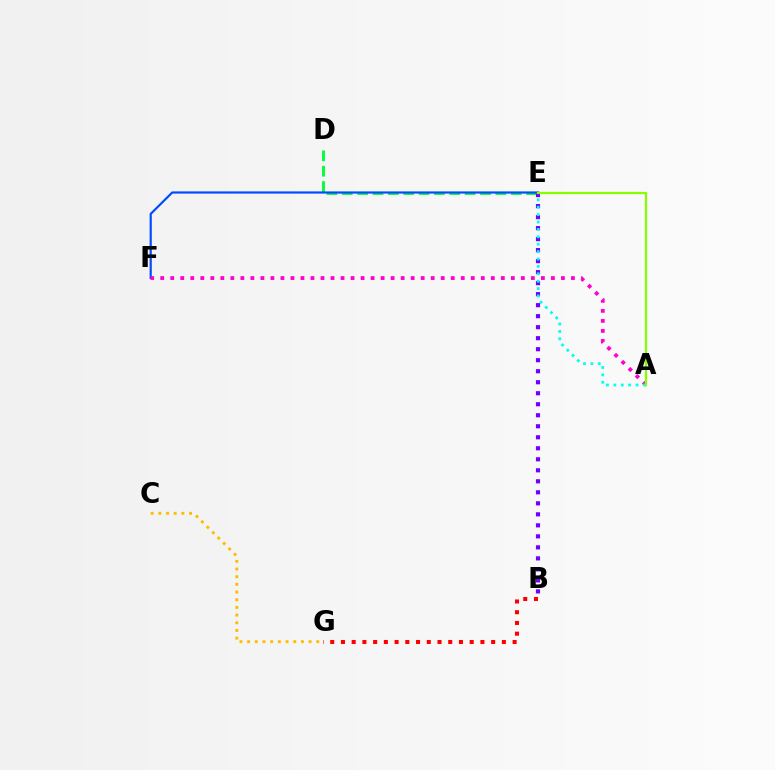{('D', 'E'): [{'color': '#00ff39', 'line_style': 'dashed', 'thickness': 2.09}], ('E', 'F'): [{'color': '#004bff', 'line_style': 'solid', 'thickness': 1.57}], ('B', 'G'): [{'color': '#ff0000', 'line_style': 'dotted', 'thickness': 2.91}], ('B', 'E'): [{'color': '#7200ff', 'line_style': 'dotted', 'thickness': 2.99}], ('A', 'F'): [{'color': '#ff00cf', 'line_style': 'dotted', 'thickness': 2.72}], ('A', 'E'): [{'color': '#00fff6', 'line_style': 'dotted', 'thickness': 2.01}, {'color': '#84ff00', 'line_style': 'solid', 'thickness': 1.62}], ('C', 'G'): [{'color': '#ffbd00', 'line_style': 'dotted', 'thickness': 2.09}]}